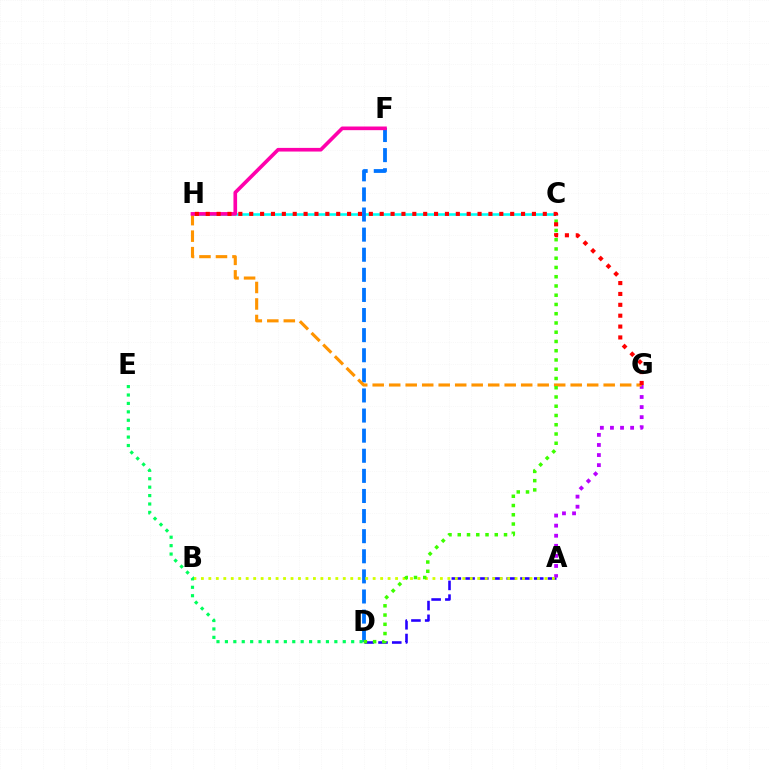{('A', 'D'): [{'color': '#2500ff', 'line_style': 'dashed', 'thickness': 1.87}], ('C', 'H'): [{'color': '#00fff6', 'line_style': 'solid', 'thickness': 1.86}], ('A', 'G'): [{'color': '#b900ff', 'line_style': 'dotted', 'thickness': 2.74}], ('D', 'F'): [{'color': '#0074ff', 'line_style': 'dashed', 'thickness': 2.73}], ('A', 'B'): [{'color': '#d1ff00', 'line_style': 'dotted', 'thickness': 2.03}], ('G', 'H'): [{'color': '#ff9400', 'line_style': 'dashed', 'thickness': 2.24}, {'color': '#ff0000', 'line_style': 'dotted', 'thickness': 2.95}], ('D', 'E'): [{'color': '#00ff5c', 'line_style': 'dotted', 'thickness': 2.29}], ('F', 'H'): [{'color': '#ff00ac', 'line_style': 'solid', 'thickness': 2.63}], ('C', 'D'): [{'color': '#3dff00', 'line_style': 'dotted', 'thickness': 2.51}]}